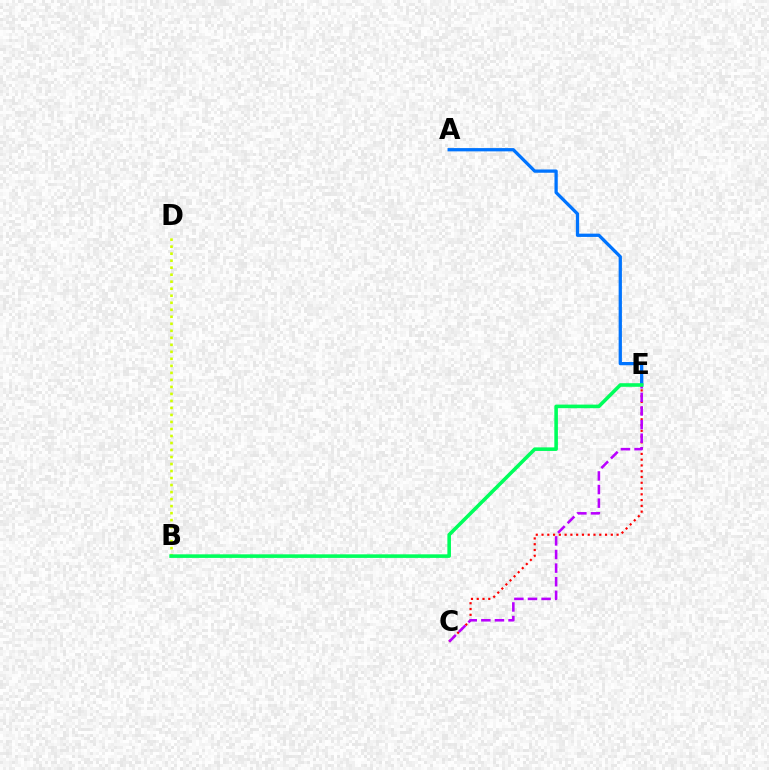{('B', 'D'): [{'color': '#d1ff00', 'line_style': 'dotted', 'thickness': 1.91}], ('A', 'E'): [{'color': '#0074ff', 'line_style': 'solid', 'thickness': 2.36}], ('C', 'E'): [{'color': '#ff0000', 'line_style': 'dotted', 'thickness': 1.57}, {'color': '#b900ff', 'line_style': 'dashed', 'thickness': 1.85}], ('B', 'E'): [{'color': '#00ff5c', 'line_style': 'solid', 'thickness': 2.58}]}